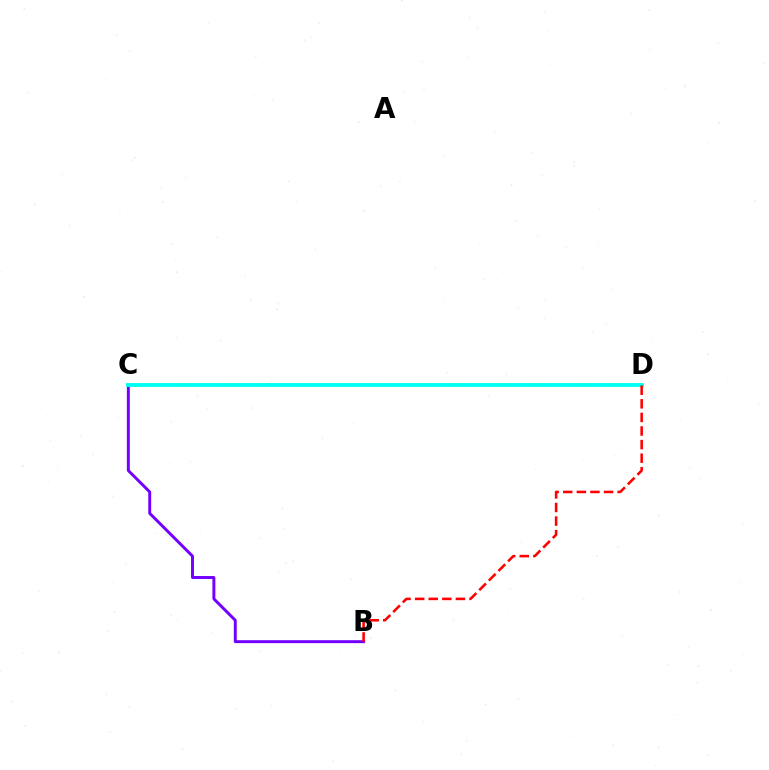{('B', 'C'): [{'color': '#7200ff', 'line_style': 'solid', 'thickness': 2.12}], ('C', 'D'): [{'color': '#84ff00', 'line_style': 'dotted', 'thickness': 2.73}, {'color': '#00fff6', 'line_style': 'solid', 'thickness': 2.77}], ('B', 'D'): [{'color': '#ff0000', 'line_style': 'dashed', 'thickness': 1.85}]}